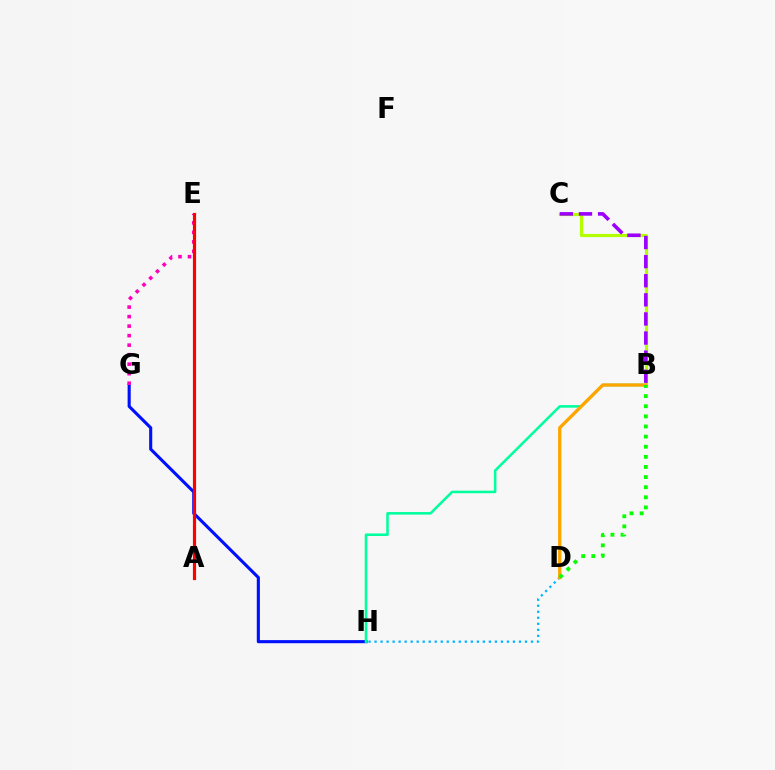{('B', 'C'): [{'color': '#b3ff00', 'line_style': 'solid', 'thickness': 2.3}, {'color': '#9b00ff', 'line_style': 'dashed', 'thickness': 2.6}], ('G', 'H'): [{'color': '#0010ff', 'line_style': 'solid', 'thickness': 2.23}], ('E', 'G'): [{'color': '#ff00bd', 'line_style': 'dotted', 'thickness': 2.58}], ('D', 'H'): [{'color': '#00b5ff', 'line_style': 'dotted', 'thickness': 1.63}], ('B', 'H'): [{'color': '#00ff9d', 'line_style': 'solid', 'thickness': 1.83}], ('B', 'D'): [{'color': '#ffa500', 'line_style': 'solid', 'thickness': 2.38}, {'color': '#08ff00', 'line_style': 'dotted', 'thickness': 2.75}], ('A', 'E'): [{'color': '#ff0000', 'line_style': 'solid', 'thickness': 2.29}]}